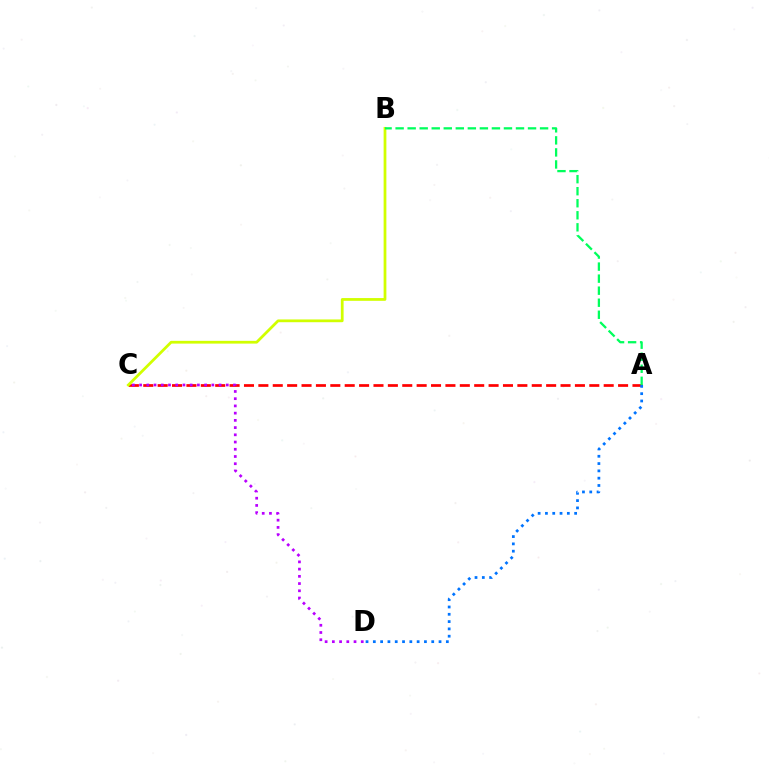{('A', 'C'): [{'color': '#ff0000', 'line_style': 'dashed', 'thickness': 1.95}], ('C', 'D'): [{'color': '#b900ff', 'line_style': 'dotted', 'thickness': 1.96}], ('B', 'C'): [{'color': '#d1ff00', 'line_style': 'solid', 'thickness': 1.99}], ('A', 'B'): [{'color': '#00ff5c', 'line_style': 'dashed', 'thickness': 1.64}], ('A', 'D'): [{'color': '#0074ff', 'line_style': 'dotted', 'thickness': 1.98}]}